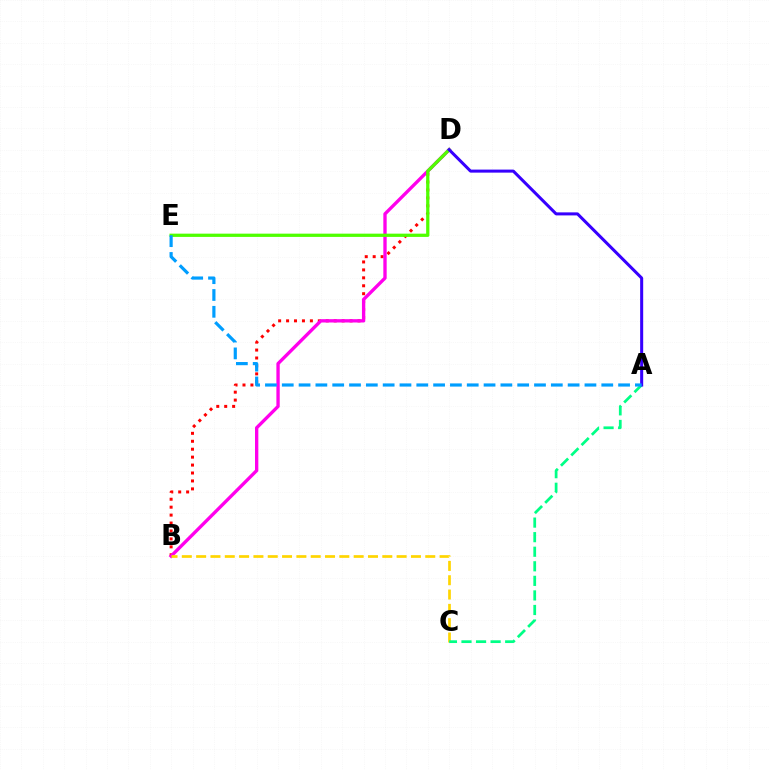{('B', 'D'): [{'color': '#ff0000', 'line_style': 'dotted', 'thickness': 2.16}, {'color': '#ff00ed', 'line_style': 'solid', 'thickness': 2.4}], ('D', 'E'): [{'color': '#4fff00', 'line_style': 'solid', 'thickness': 2.34}], ('B', 'C'): [{'color': '#ffd500', 'line_style': 'dashed', 'thickness': 1.95}], ('A', 'C'): [{'color': '#00ff86', 'line_style': 'dashed', 'thickness': 1.98}], ('A', 'D'): [{'color': '#3700ff', 'line_style': 'solid', 'thickness': 2.18}], ('A', 'E'): [{'color': '#009eff', 'line_style': 'dashed', 'thickness': 2.28}]}